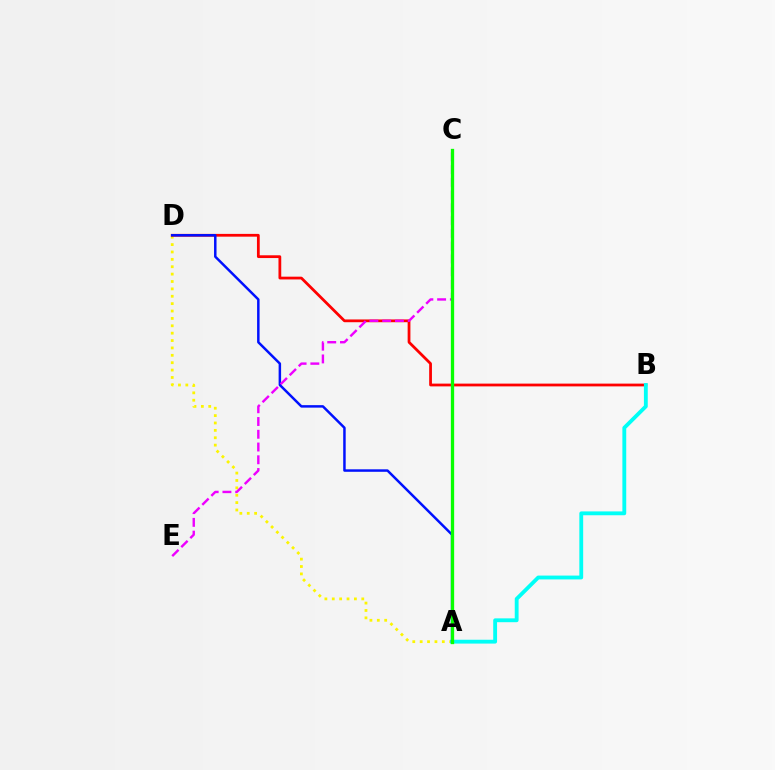{('A', 'D'): [{'color': '#fcf500', 'line_style': 'dotted', 'thickness': 2.01}, {'color': '#0010ff', 'line_style': 'solid', 'thickness': 1.79}], ('B', 'D'): [{'color': '#ff0000', 'line_style': 'solid', 'thickness': 1.99}], ('A', 'B'): [{'color': '#00fff6', 'line_style': 'solid', 'thickness': 2.76}], ('C', 'E'): [{'color': '#ee00ff', 'line_style': 'dashed', 'thickness': 1.73}], ('A', 'C'): [{'color': '#08ff00', 'line_style': 'solid', 'thickness': 2.37}]}